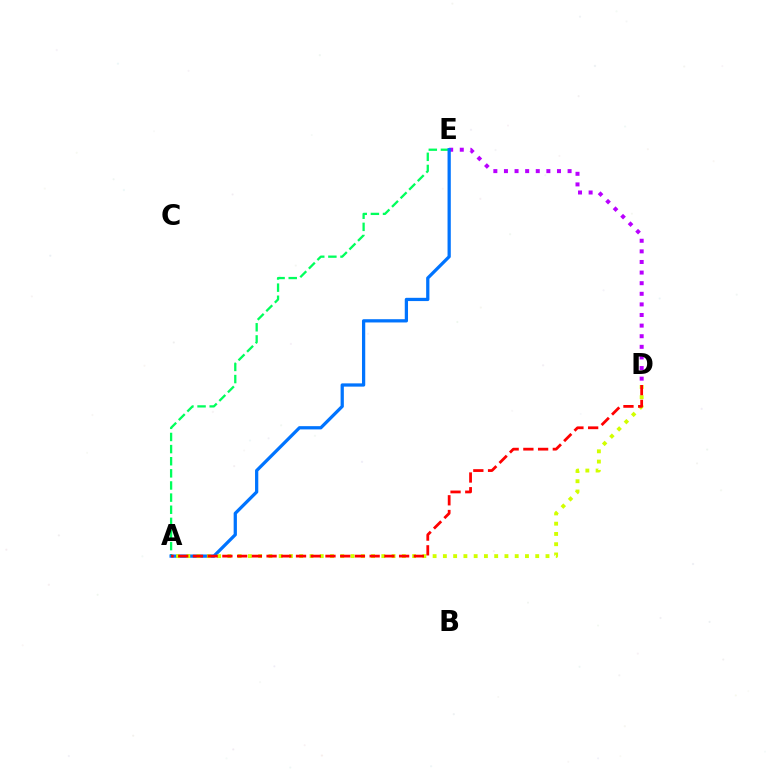{('D', 'E'): [{'color': '#b900ff', 'line_style': 'dotted', 'thickness': 2.88}], ('A', 'E'): [{'color': '#00ff5c', 'line_style': 'dashed', 'thickness': 1.65}, {'color': '#0074ff', 'line_style': 'solid', 'thickness': 2.34}], ('A', 'D'): [{'color': '#d1ff00', 'line_style': 'dotted', 'thickness': 2.79}, {'color': '#ff0000', 'line_style': 'dashed', 'thickness': 2.0}]}